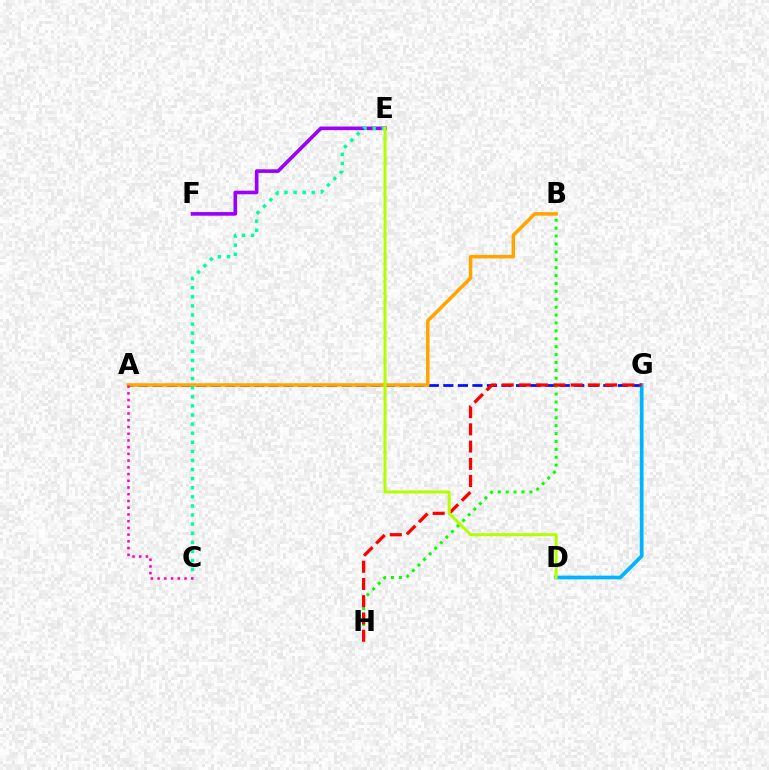{('A', 'G'): [{'color': '#0010ff', 'line_style': 'dashed', 'thickness': 1.98}], ('D', 'G'): [{'color': '#00b5ff', 'line_style': 'solid', 'thickness': 2.69}], ('E', 'F'): [{'color': '#9b00ff', 'line_style': 'solid', 'thickness': 2.61}], ('B', 'H'): [{'color': '#08ff00', 'line_style': 'dotted', 'thickness': 2.15}], ('G', 'H'): [{'color': '#ff0000', 'line_style': 'dashed', 'thickness': 2.34}], ('A', 'B'): [{'color': '#ffa500', 'line_style': 'solid', 'thickness': 2.53}], ('C', 'E'): [{'color': '#00ff9d', 'line_style': 'dotted', 'thickness': 2.47}], ('D', 'E'): [{'color': '#b3ff00', 'line_style': 'solid', 'thickness': 2.17}], ('A', 'C'): [{'color': '#ff00bd', 'line_style': 'dotted', 'thickness': 1.83}]}